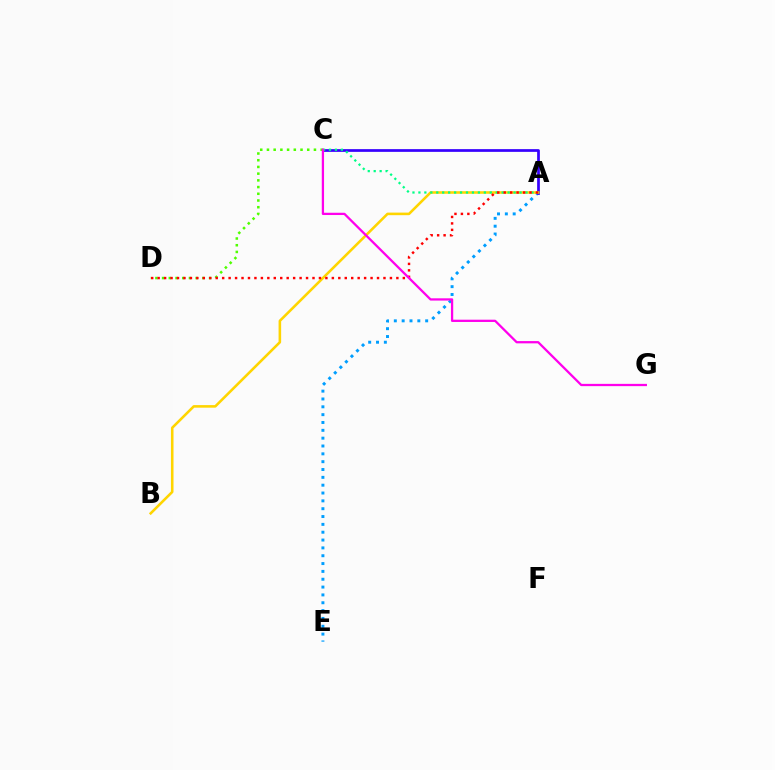{('A', 'E'): [{'color': '#009eff', 'line_style': 'dotted', 'thickness': 2.13}], ('C', 'D'): [{'color': '#4fff00', 'line_style': 'dotted', 'thickness': 1.82}], ('A', 'C'): [{'color': '#3700ff', 'line_style': 'solid', 'thickness': 1.96}, {'color': '#00ff86', 'line_style': 'dotted', 'thickness': 1.62}], ('A', 'B'): [{'color': '#ffd500', 'line_style': 'solid', 'thickness': 1.85}], ('A', 'D'): [{'color': '#ff0000', 'line_style': 'dotted', 'thickness': 1.75}], ('C', 'G'): [{'color': '#ff00ed', 'line_style': 'solid', 'thickness': 1.63}]}